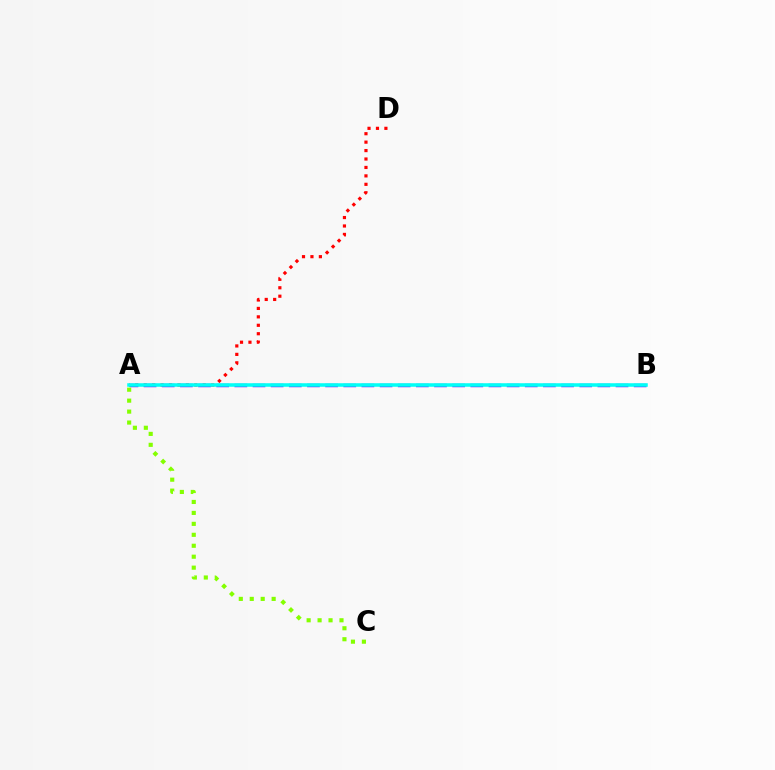{('A', 'D'): [{'color': '#ff0000', 'line_style': 'dotted', 'thickness': 2.29}], ('A', 'B'): [{'color': '#7200ff', 'line_style': 'dashed', 'thickness': 2.47}, {'color': '#00fff6', 'line_style': 'solid', 'thickness': 2.54}], ('A', 'C'): [{'color': '#84ff00', 'line_style': 'dotted', 'thickness': 2.98}]}